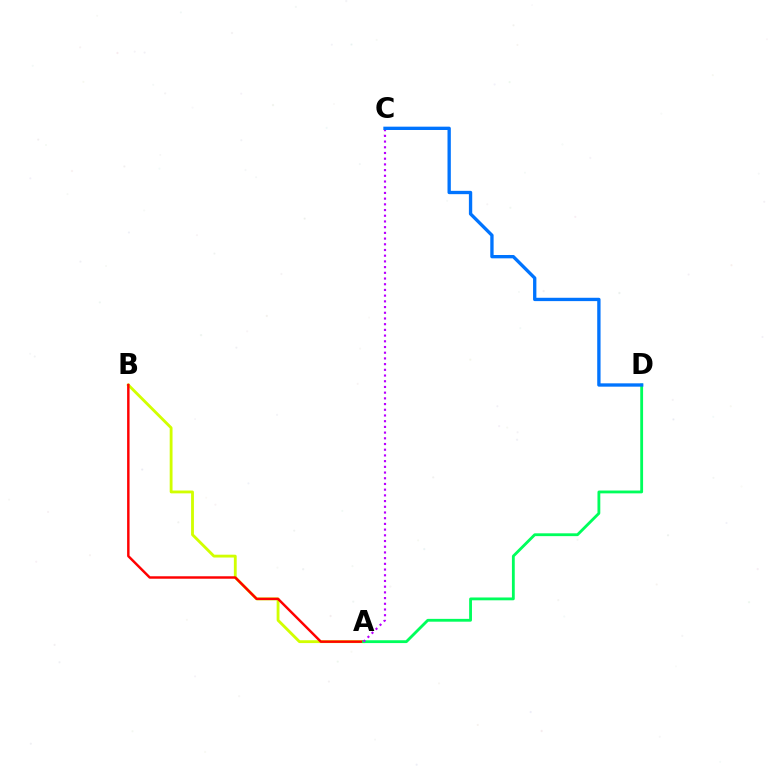{('A', 'B'): [{'color': '#d1ff00', 'line_style': 'solid', 'thickness': 2.04}, {'color': '#ff0000', 'line_style': 'solid', 'thickness': 1.77}], ('A', 'D'): [{'color': '#00ff5c', 'line_style': 'solid', 'thickness': 2.03}], ('A', 'C'): [{'color': '#b900ff', 'line_style': 'dotted', 'thickness': 1.55}], ('C', 'D'): [{'color': '#0074ff', 'line_style': 'solid', 'thickness': 2.4}]}